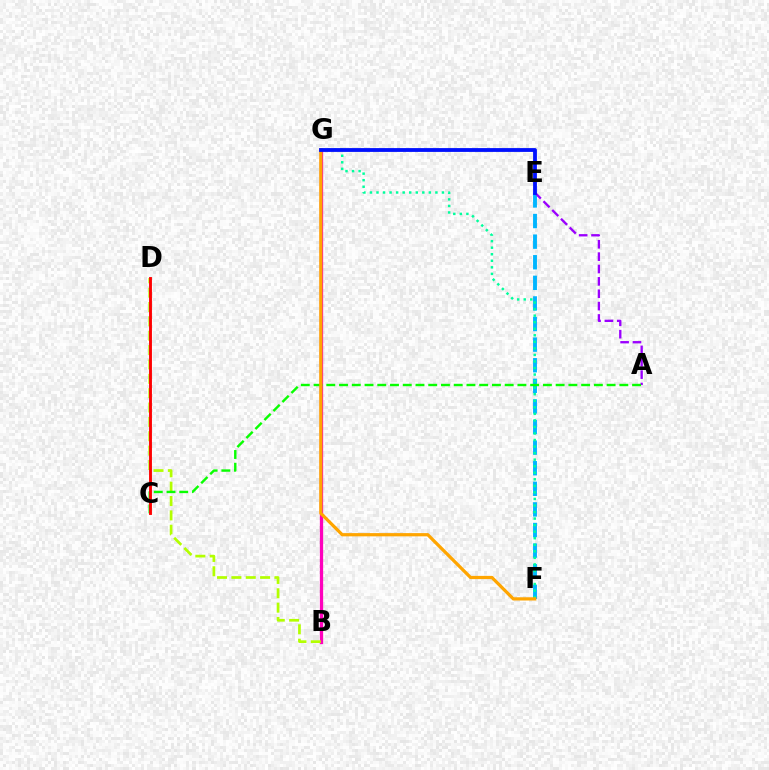{('E', 'F'): [{'color': '#00b5ff', 'line_style': 'dashed', 'thickness': 2.8}], ('A', 'E'): [{'color': '#9b00ff', 'line_style': 'dashed', 'thickness': 1.68}], ('B', 'G'): [{'color': '#ff00bd', 'line_style': 'solid', 'thickness': 2.36}], ('F', 'G'): [{'color': '#00ff9d', 'line_style': 'dotted', 'thickness': 1.78}, {'color': '#ffa500', 'line_style': 'solid', 'thickness': 2.33}], ('B', 'D'): [{'color': '#b3ff00', 'line_style': 'dashed', 'thickness': 1.95}], ('A', 'C'): [{'color': '#08ff00', 'line_style': 'dashed', 'thickness': 1.73}], ('E', 'G'): [{'color': '#0010ff', 'line_style': 'solid', 'thickness': 2.75}], ('C', 'D'): [{'color': '#ff0000', 'line_style': 'solid', 'thickness': 2.07}]}